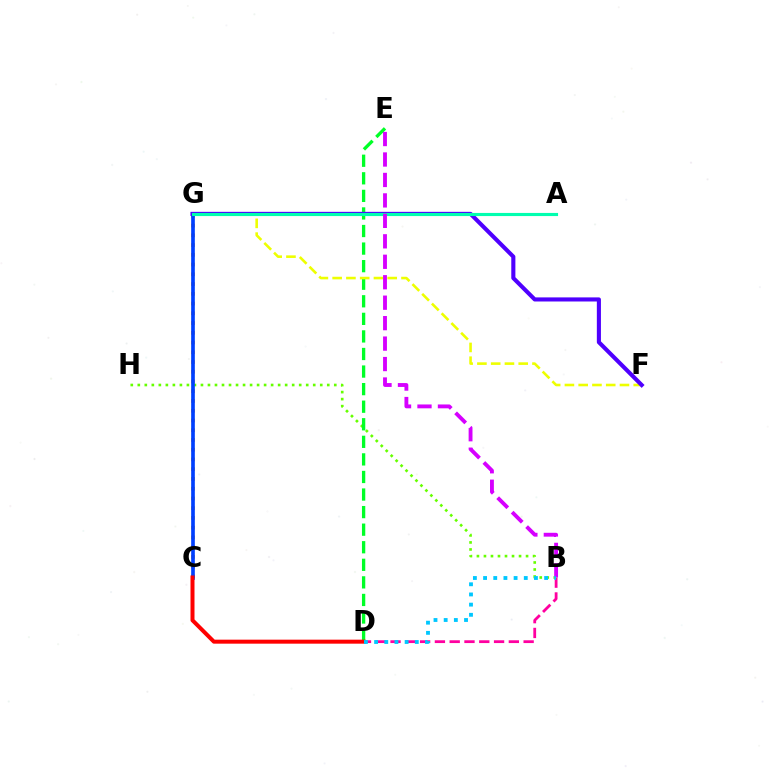{('B', 'D'): [{'color': '#ff00a0', 'line_style': 'dashed', 'thickness': 2.01}, {'color': '#00c7ff', 'line_style': 'dotted', 'thickness': 2.76}], ('C', 'G'): [{'color': '#ff8800', 'line_style': 'dotted', 'thickness': 2.65}, {'color': '#003fff', 'line_style': 'solid', 'thickness': 2.64}], ('B', 'H'): [{'color': '#66ff00', 'line_style': 'dotted', 'thickness': 1.91}], ('D', 'E'): [{'color': '#00ff27', 'line_style': 'dashed', 'thickness': 2.39}], ('F', 'G'): [{'color': '#eeff00', 'line_style': 'dashed', 'thickness': 1.87}, {'color': '#4f00ff', 'line_style': 'solid', 'thickness': 2.95}], ('A', 'G'): [{'color': '#00ffaf', 'line_style': 'solid', 'thickness': 2.26}], ('C', 'D'): [{'color': '#ff0000', 'line_style': 'solid', 'thickness': 2.88}], ('B', 'E'): [{'color': '#d600ff', 'line_style': 'dashed', 'thickness': 2.78}]}